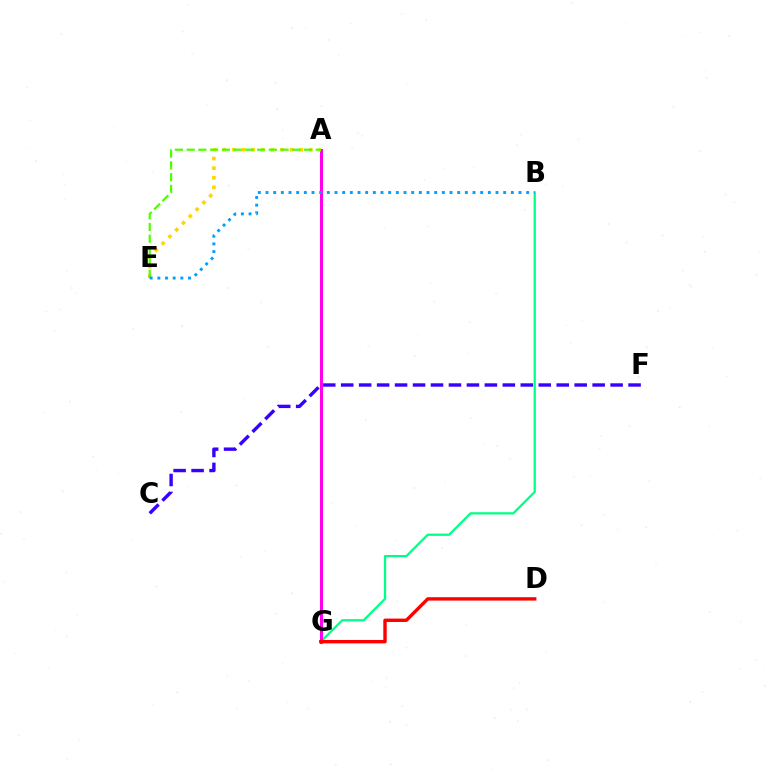{('B', 'G'): [{'color': '#00ff86', 'line_style': 'solid', 'thickness': 1.62}], ('A', 'G'): [{'color': '#ff00ed', 'line_style': 'solid', 'thickness': 2.18}], ('D', 'G'): [{'color': '#ff0000', 'line_style': 'solid', 'thickness': 2.44}], ('A', 'E'): [{'color': '#ffd500', 'line_style': 'dotted', 'thickness': 2.61}, {'color': '#4fff00', 'line_style': 'dashed', 'thickness': 1.6}], ('B', 'E'): [{'color': '#009eff', 'line_style': 'dotted', 'thickness': 2.08}], ('C', 'F'): [{'color': '#3700ff', 'line_style': 'dashed', 'thickness': 2.44}]}